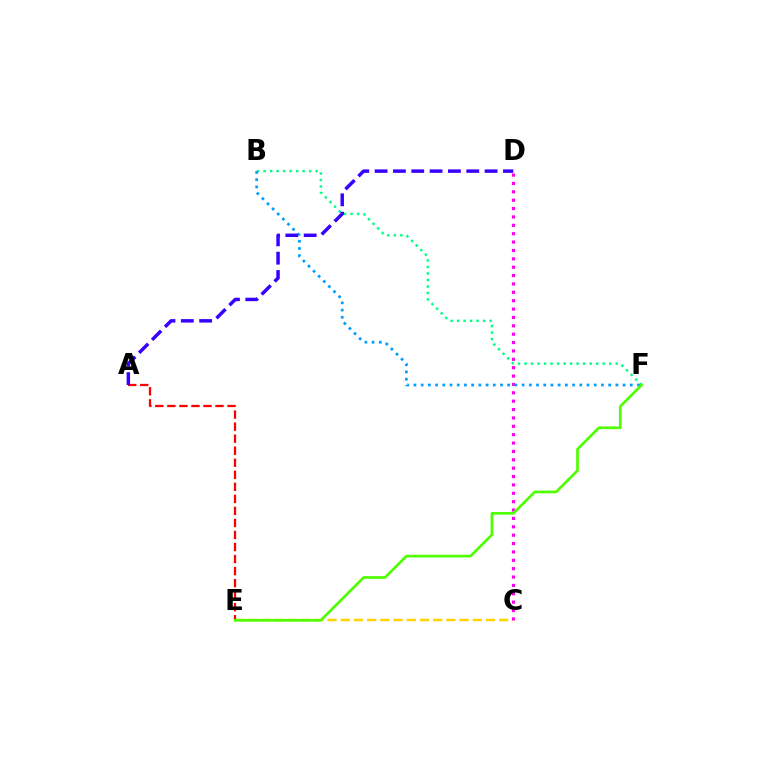{('C', 'E'): [{'color': '#ffd500', 'line_style': 'dashed', 'thickness': 1.79}], ('C', 'D'): [{'color': '#ff00ed', 'line_style': 'dotted', 'thickness': 2.28}], ('B', 'F'): [{'color': '#00ff86', 'line_style': 'dotted', 'thickness': 1.77}, {'color': '#009eff', 'line_style': 'dotted', 'thickness': 1.96}], ('A', 'E'): [{'color': '#ff0000', 'line_style': 'dashed', 'thickness': 1.64}], ('A', 'D'): [{'color': '#3700ff', 'line_style': 'dashed', 'thickness': 2.49}], ('E', 'F'): [{'color': '#4fff00', 'line_style': 'solid', 'thickness': 1.93}]}